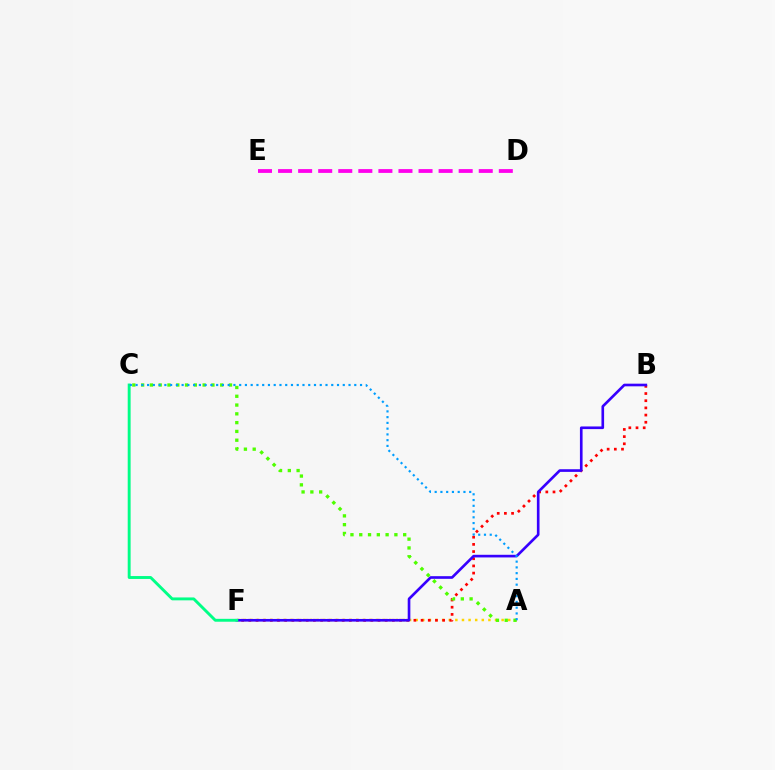{('D', 'E'): [{'color': '#ff00ed', 'line_style': 'dashed', 'thickness': 2.73}], ('A', 'F'): [{'color': '#ffd500', 'line_style': 'dotted', 'thickness': 1.8}], ('B', 'F'): [{'color': '#ff0000', 'line_style': 'dotted', 'thickness': 1.95}, {'color': '#3700ff', 'line_style': 'solid', 'thickness': 1.91}], ('C', 'F'): [{'color': '#00ff86', 'line_style': 'solid', 'thickness': 2.09}], ('A', 'C'): [{'color': '#4fff00', 'line_style': 'dotted', 'thickness': 2.39}, {'color': '#009eff', 'line_style': 'dotted', 'thickness': 1.56}]}